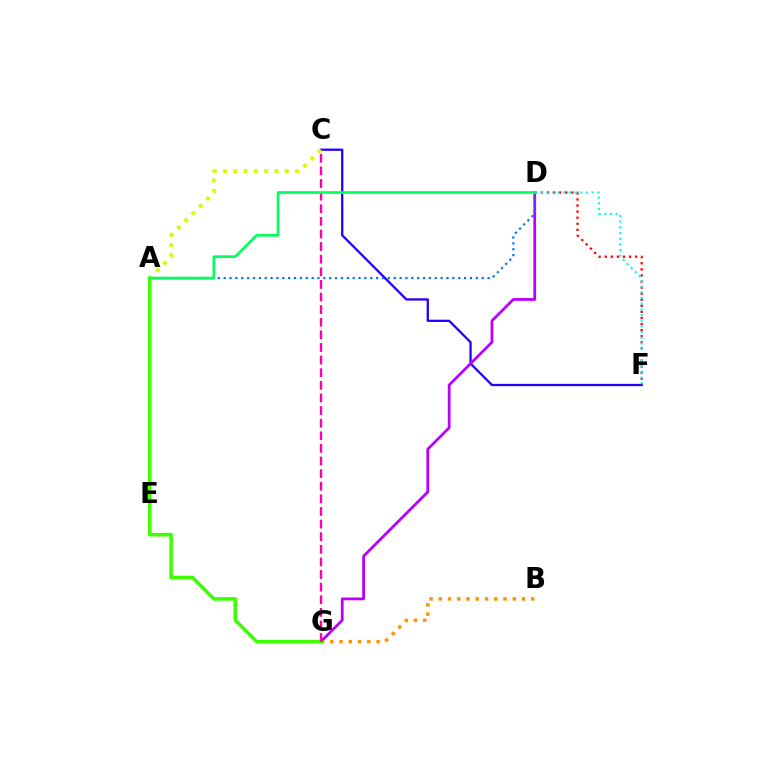{('D', 'F'): [{'color': '#ff0000', 'line_style': 'dotted', 'thickness': 1.65}, {'color': '#00fff6', 'line_style': 'dotted', 'thickness': 1.54}], ('B', 'G'): [{'color': '#ff9400', 'line_style': 'dotted', 'thickness': 2.51}], ('C', 'F'): [{'color': '#2500ff', 'line_style': 'solid', 'thickness': 1.65}], ('D', 'G'): [{'color': '#b900ff', 'line_style': 'solid', 'thickness': 2.0}], ('A', 'D'): [{'color': '#0074ff', 'line_style': 'dotted', 'thickness': 1.59}, {'color': '#00ff5c', 'line_style': 'solid', 'thickness': 1.93}], ('A', 'G'): [{'color': '#3dff00', 'line_style': 'solid', 'thickness': 2.56}], ('C', 'G'): [{'color': '#ff00ac', 'line_style': 'dashed', 'thickness': 1.71}], ('A', 'C'): [{'color': '#d1ff00', 'line_style': 'dotted', 'thickness': 2.79}]}